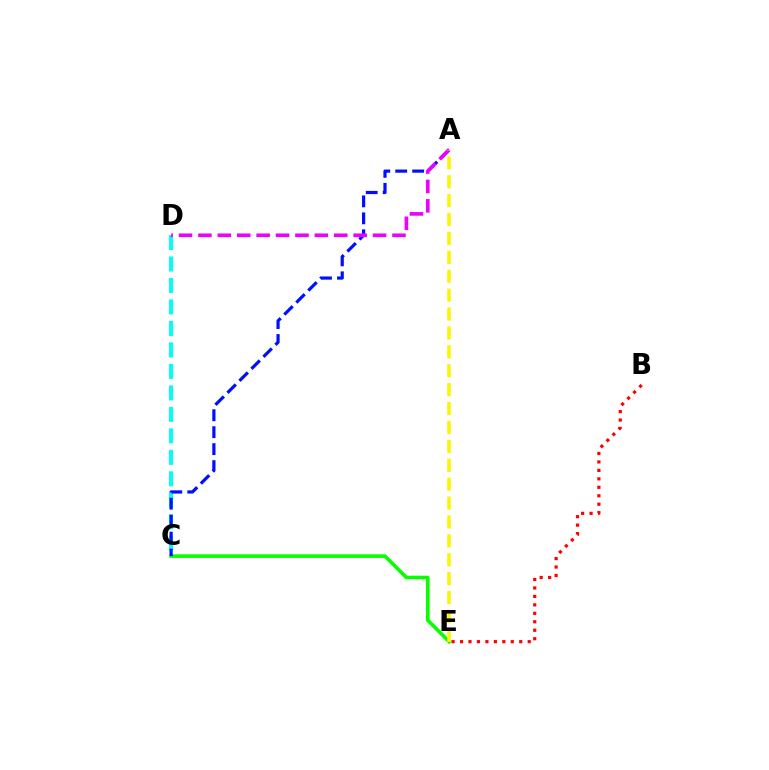{('C', 'E'): [{'color': '#08ff00', 'line_style': 'solid', 'thickness': 2.6}], ('C', 'D'): [{'color': '#00fff6', 'line_style': 'dashed', 'thickness': 2.92}], ('A', 'C'): [{'color': '#0010ff', 'line_style': 'dashed', 'thickness': 2.3}], ('A', 'D'): [{'color': '#ee00ff', 'line_style': 'dashed', 'thickness': 2.64}], ('B', 'E'): [{'color': '#ff0000', 'line_style': 'dotted', 'thickness': 2.3}], ('A', 'E'): [{'color': '#fcf500', 'line_style': 'dashed', 'thickness': 2.57}]}